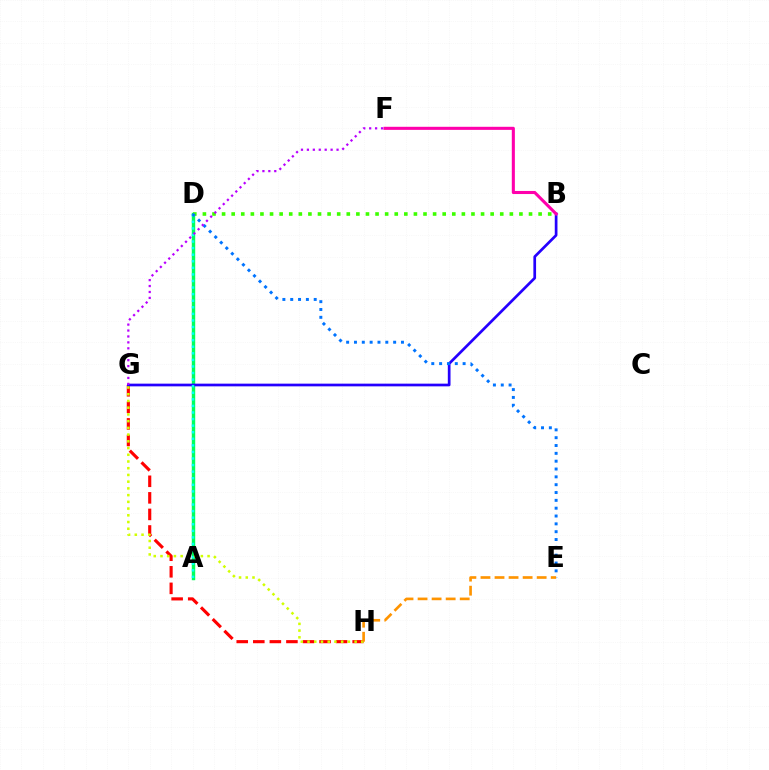{('A', 'D'): [{'color': '#00ff5c', 'line_style': 'solid', 'thickness': 2.46}, {'color': '#00fff6', 'line_style': 'dotted', 'thickness': 1.79}], ('G', 'H'): [{'color': '#ff0000', 'line_style': 'dashed', 'thickness': 2.25}, {'color': '#d1ff00', 'line_style': 'dotted', 'thickness': 1.83}], ('B', 'D'): [{'color': '#3dff00', 'line_style': 'dotted', 'thickness': 2.61}], ('B', 'G'): [{'color': '#2500ff', 'line_style': 'solid', 'thickness': 1.95}], ('D', 'E'): [{'color': '#0074ff', 'line_style': 'dotted', 'thickness': 2.13}], ('E', 'H'): [{'color': '#ff9400', 'line_style': 'dashed', 'thickness': 1.91}], ('B', 'F'): [{'color': '#ff00ac', 'line_style': 'solid', 'thickness': 2.22}], ('F', 'G'): [{'color': '#b900ff', 'line_style': 'dotted', 'thickness': 1.61}]}